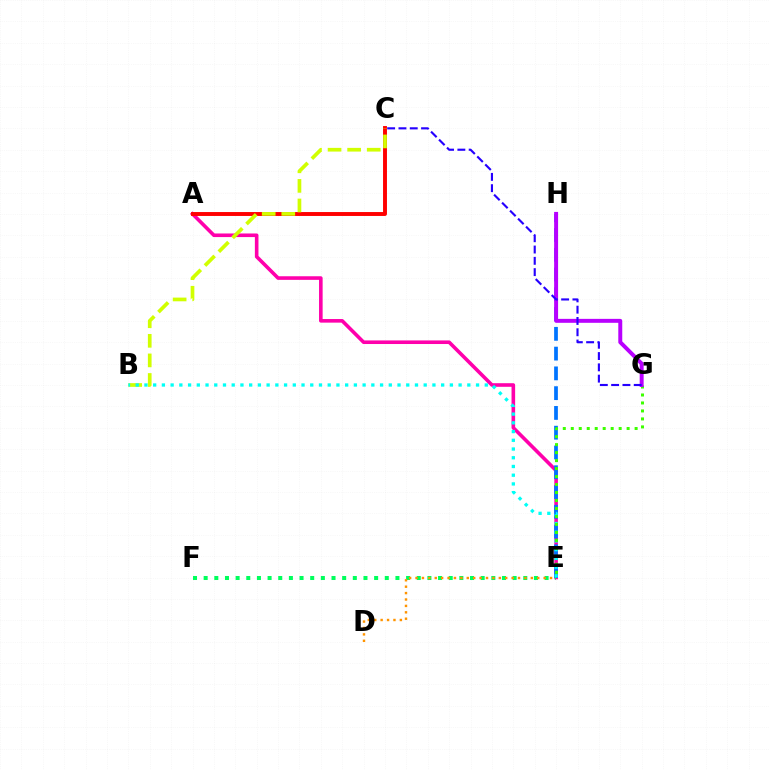{('A', 'E'): [{'color': '#ff00ac', 'line_style': 'solid', 'thickness': 2.59}], ('E', 'H'): [{'color': '#0074ff', 'line_style': 'dashed', 'thickness': 2.69}], ('A', 'C'): [{'color': '#ff0000', 'line_style': 'solid', 'thickness': 2.82}], ('E', 'F'): [{'color': '#00ff5c', 'line_style': 'dotted', 'thickness': 2.89}], ('B', 'C'): [{'color': '#d1ff00', 'line_style': 'dashed', 'thickness': 2.66}], ('B', 'E'): [{'color': '#00fff6', 'line_style': 'dotted', 'thickness': 2.37}], ('E', 'G'): [{'color': '#3dff00', 'line_style': 'dotted', 'thickness': 2.17}], ('G', 'H'): [{'color': '#b900ff', 'line_style': 'solid', 'thickness': 2.85}], ('C', 'G'): [{'color': '#2500ff', 'line_style': 'dashed', 'thickness': 1.53}], ('D', 'E'): [{'color': '#ff9400', 'line_style': 'dotted', 'thickness': 1.74}]}